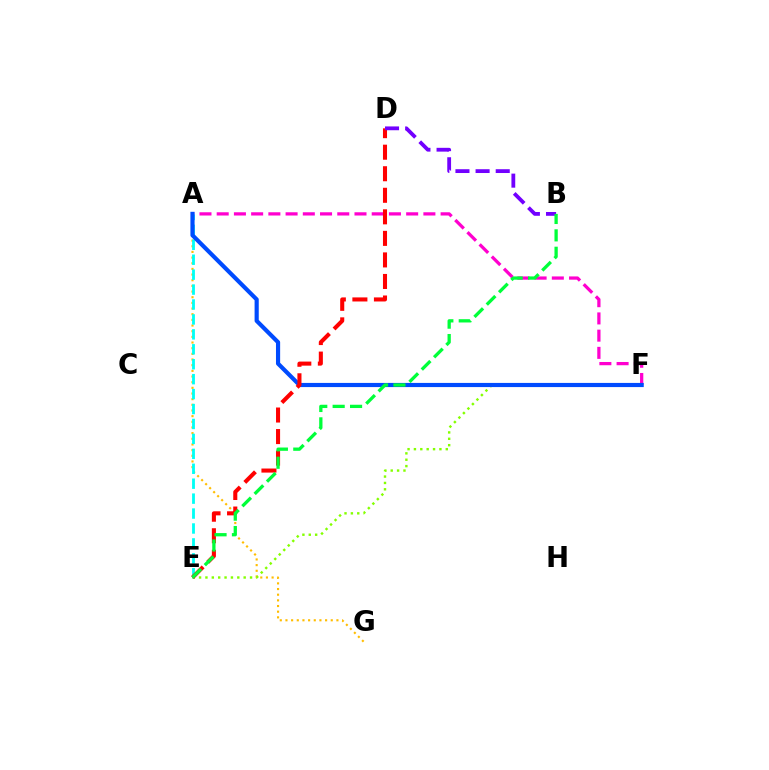{('A', 'G'): [{'color': '#ffbd00', 'line_style': 'dotted', 'thickness': 1.54}], ('A', 'F'): [{'color': '#ff00cf', 'line_style': 'dashed', 'thickness': 2.34}, {'color': '#004bff', 'line_style': 'solid', 'thickness': 3.0}], ('A', 'E'): [{'color': '#00fff6', 'line_style': 'dashed', 'thickness': 2.03}], ('E', 'F'): [{'color': '#84ff00', 'line_style': 'dotted', 'thickness': 1.73}], ('D', 'E'): [{'color': '#ff0000', 'line_style': 'dashed', 'thickness': 2.93}], ('B', 'D'): [{'color': '#7200ff', 'line_style': 'dashed', 'thickness': 2.74}], ('B', 'E'): [{'color': '#00ff39', 'line_style': 'dashed', 'thickness': 2.36}]}